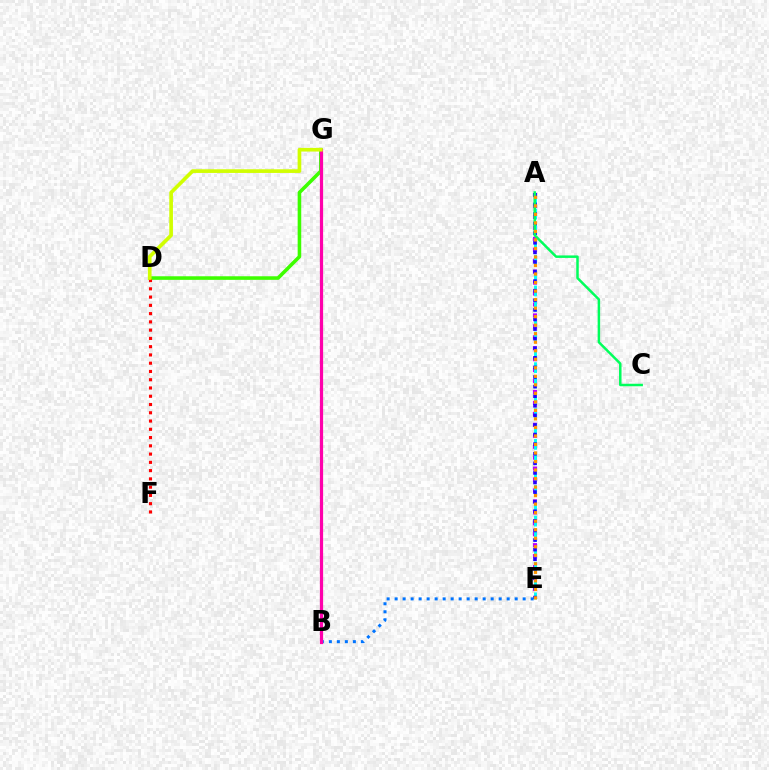{('A', 'E'): [{'color': '#b900ff', 'line_style': 'dotted', 'thickness': 2.97}, {'color': '#00fff6', 'line_style': 'dashed', 'thickness': 2.08}, {'color': '#2500ff', 'line_style': 'dotted', 'thickness': 2.61}, {'color': '#ff9400', 'line_style': 'dotted', 'thickness': 2.32}], ('D', 'G'): [{'color': '#3dff00', 'line_style': 'solid', 'thickness': 2.58}, {'color': '#d1ff00', 'line_style': 'solid', 'thickness': 2.64}], ('B', 'E'): [{'color': '#0074ff', 'line_style': 'dotted', 'thickness': 2.17}], ('A', 'C'): [{'color': '#00ff5c', 'line_style': 'solid', 'thickness': 1.79}], ('D', 'F'): [{'color': '#ff0000', 'line_style': 'dotted', 'thickness': 2.25}], ('B', 'G'): [{'color': '#ff00ac', 'line_style': 'solid', 'thickness': 2.31}]}